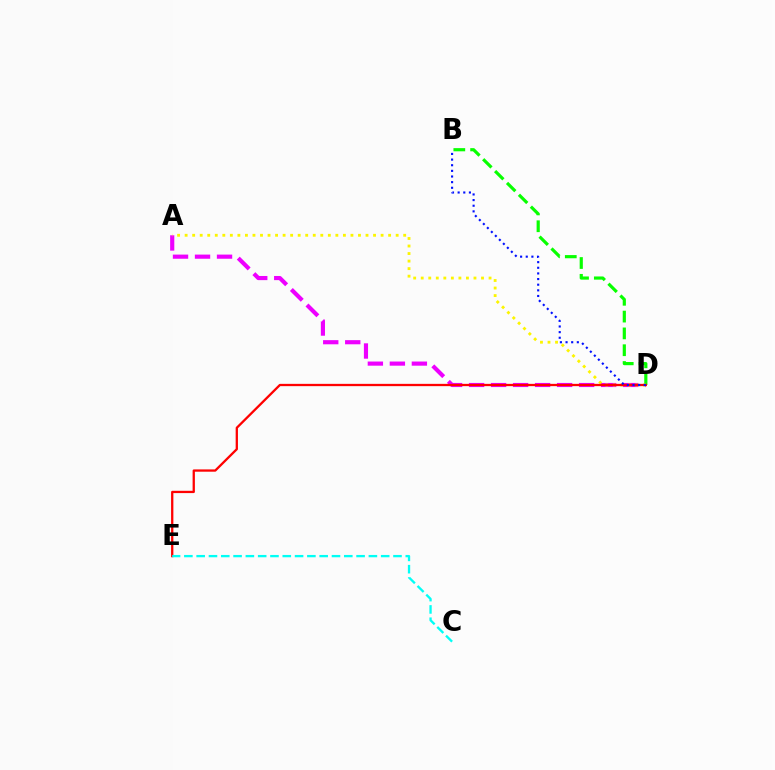{('A', 'D'): [{'color': '#ee00ff', 'line_style': 'dashed', 'thickness': 2.99}, {'color': '#fcf500', 'line_style': 'dotted', 'thickness': 2.05}], ('B', 'D'): [{'color': '#08ff00', 'line_style': 'dashed', 'thickness': 2.28}, {'color': '#0010ff', 'line_style': 'dotted', 'thickness': 1.53}], ('D', 'E'): [{'color': '#ff0000', 'line_style': 'solid', 'thickness': 1.65}], ('C', 'E'): [{'color': '#00fff6', 'line_style': 'dashed', 'thickness': 1.67}]}